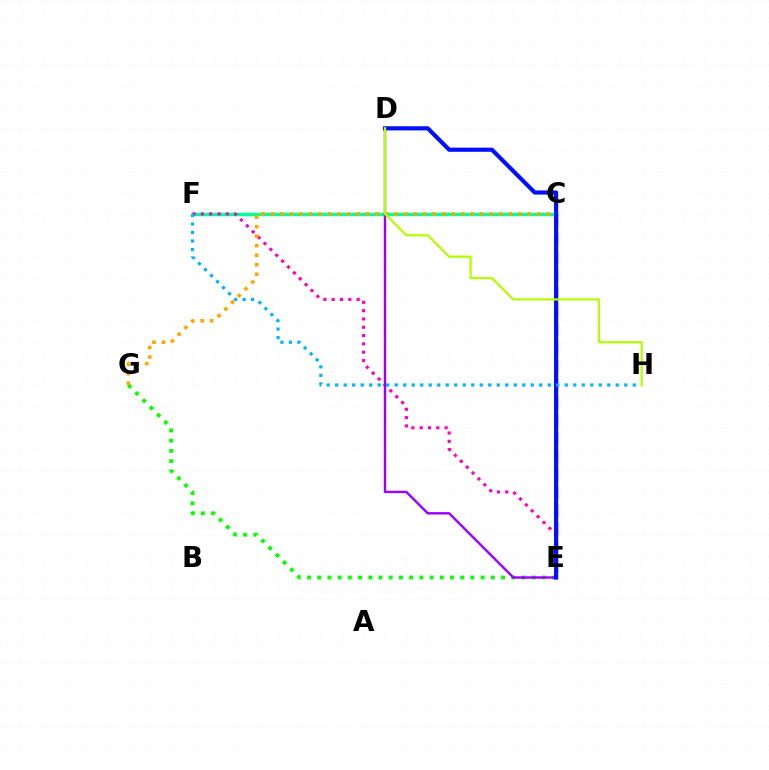{('C', 'E'): [{'color': '#ff0000', 'line_style': 'dashed', 'thickness': 2.46}], ('E', 'G'): [{'color': '#08ff00', 'line_style': 'dotted', 'thickness': 2.77}], ('C', 'F'): [{'color': '#00ff9d', 'line_style': 'solid', 'thickness': 2.52}], ('E', 'F'): [{'color': '#ff00bd', 'line_style': 'dotted', 'thickness': 2.26}], ('D', 'E'): [{'color': '#9b00ff', 'line_style': 'solid', 'thickness': 1.73}, {'color': '#0010ff', 'line_style': 'solid', 'thickness': 2.99}], ('C', 'G'): [{'color': '#ffa500', 'line_style': 'dotted', 'thickness': 2.58}], ('F', 'H'): [{'color': '#00b5ff', 'line_style': 'dotted', 'thickness': 2.31}], ('D', 'H'): [{'color': '#b3ff00', 'line_style': 'solid', 'thickness': 1.61}]}